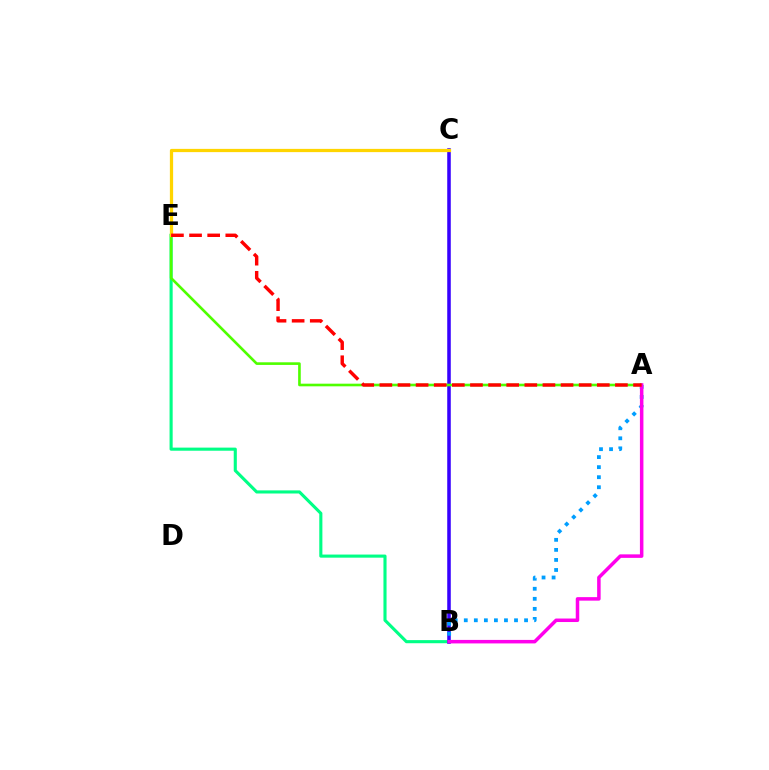{('B', 'E'): [{'color': '#00ff86', 'line_style': 'solid', 'thickness': 2.24}], ('B', 'C'): [{'color': '#3700ff', 'line_style': 'solid', 'thickness': 2.55}], ('A', 'B'): [{'color': '#009eff', 'line_style': 'dotted', 'thickness': 2.73}, {'color': '#ff00ed', 'line_style': 'solid', 'thickness': 2.53}], ('A', 'E'): [{'color': '#4fff00', 'line_style': 'solid', 'thickness': 1.9}, {'color': '#ff0000', 'line_style': 'dashed', 'thickness': 2.46}], ('C', 'E'): [{'color': '#ffd500', 'line_style': 'solid', 'thickness': 2.34}]}